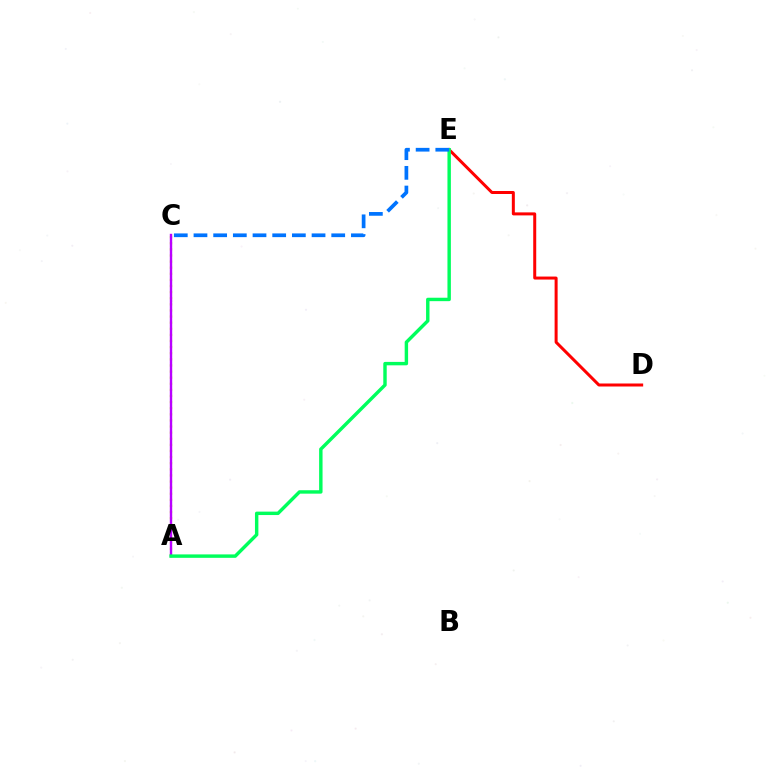{('A', 'C'): [{'color': '#d1ff00', 'line_style': 'dotted', 'thickness': 1.66}, {'color': '#b900ff', 'line_style': 'solid', 'thickness': 1.73}], ('D', 'E'): [{'color': '#ff0000', 'line_style': 'solid', 'thickness': 2.16}], ('A', 'E'): [{'color': '#00ff5c', 'line_style': 'solid', 'thickness': 2.46}], ('C', 'E'): [{'color': '#0074ff', 'line_style': 'dashed', 'thickness': 2.67}]}